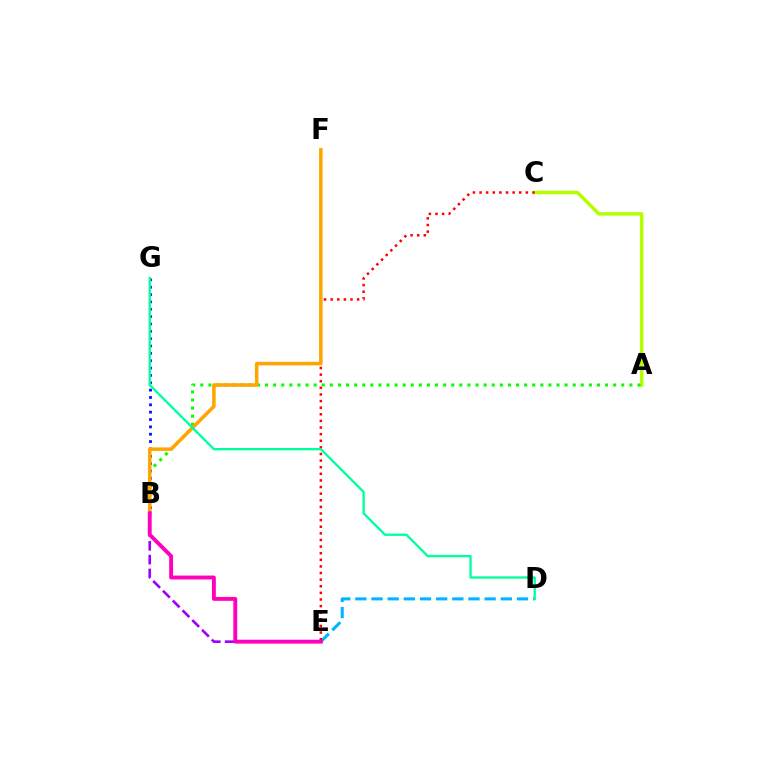{('A', 'C'): [{'color': '#b3ff00', 'line_style': 'solid', 'thickness': 2.54}], ('B', 'E'): [{'color': '#9b00ff', 'line_style': 'dashed', 'thickness': 1.88}, {'color': '#ff00bd', 'line_style': 'solid', 'thickness': 2.8}], ('B', 'G'): [{'color': '#0010ff', 'line_style': 'dotted', 'thickness': 2.0}], ('D', 'E'): [{'color': '#00b5ff', 'line_style': 'dashed', 'thickness': 2.2}], ('A', 'B'): [{'color': '#08ff00', 'line_style': 'dotted', 'thickness': 2.2}], ('C', 'E'): [{'color': '#ff0000', 'line_style': 'dotted', 'thickness': 1.8}], ('B', 'F'): [{'color': '#ffa500', 'line_style': 'solid', 'thickness': 2.54}], ('D', 'G'): [{'color': '#00ff9d', 'line_style': 'solid', 'thickness': 1.67}]}